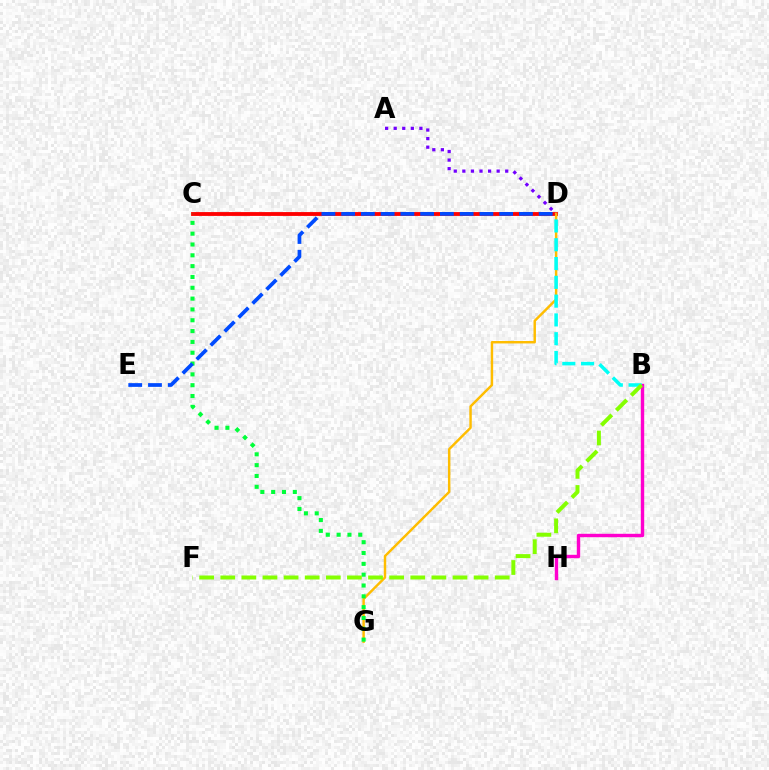{('C', 'D'): [{'color': '#ff0000', 'line_style': 'solid', 'thickness': 2.76}], ('D', 'G'): [{'color': '#ffbd00', 'line_style': 'solid', 'thickness': 1.76}], ('A', 'D'): [{'color': '#7200ff', 'line_style': 'dotted', 'thickness': 2.33}], ('B', 'H'): [{'color': '#ff00cf', 'line_style': 'solid', 'thickness': 2.45}], ('C', 'G'): [{'color': '#00ff39', 'line_style': 'dotted', 'thickness': 2.94}], ('B', 'D'): [{'color': '#00fff6', 'line_style': 'dashed', 'thickness': 2.55}], ('B', 'F'): [{'color': '#84ff00', 'line_style': 'dashed', 'thickness': 2.87}], ('D', 'E'): [{'color': '#004bff', 'line_style': 'dashed', 'thickness': 2.68}]}